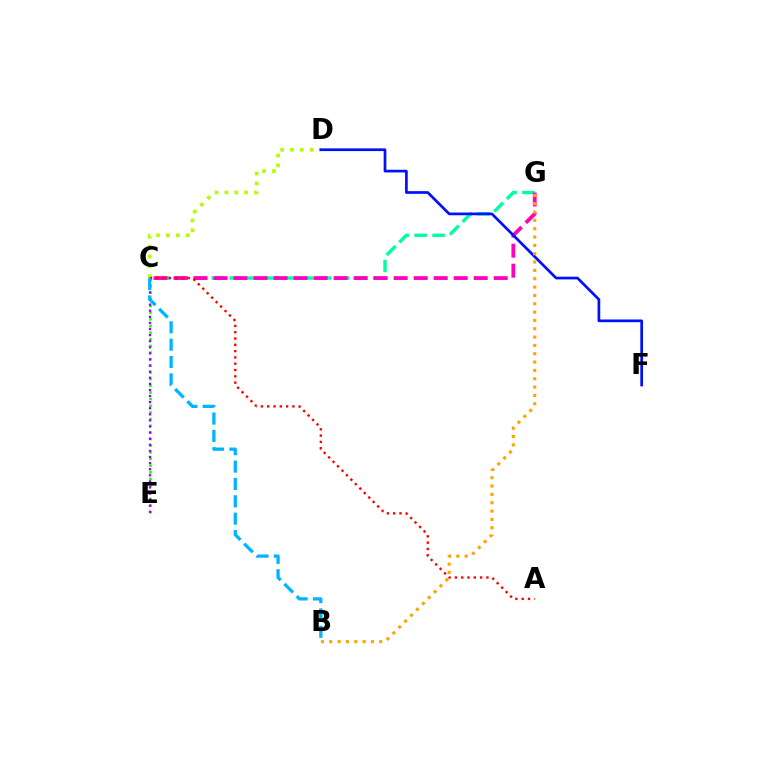{('C', 'G'): [{'color': '#00ff9d', 'line_style': 'dashed', 'thickness': 2.44}, {'color': '#ff00bd', 'line_style': 'dashed', 'thickness': 2.72}], ('C', 'D'): [{'color': '#b3ff00', 'line_style': 'dotted', 'thickness': 2.68}], ('C', 'E'): [{'color': '#08ff00', 'line_style': 'dotted', 'thickness': 1.81}, {'color': '#9b00ff', 'line_style': 'dotted', 'thickness': 1.66}], ('A', 'C'): [{'color': '#ff0000', 'line_style': 'dotted', 'thickness': 1.71}], ('D', 'F'): [{'color': '#0010ff', 'line_style': 'solid', 'thickness': 1.95}], ('B', 'G'): [{'color': '#ffa500', 'line_style': 'dotted', 'thickness': 2.26}], ('B', 'C'): [{'color': '#00b5ff', 'line_style': 'dashed', 'thickness': 2.36}]}